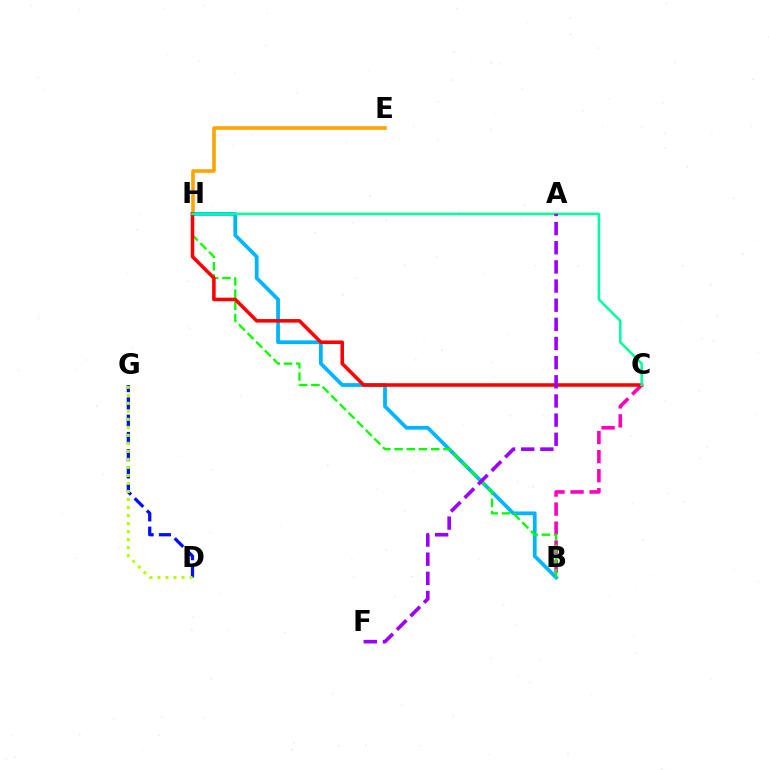{('B', 'C'): [{'color': '#ff00bd', 'line_style': 'dashed', 'thickness': 2.59}], ('E', 'H'): [{'color': '#ffa500', 'line_style': 'solid', 'thickness': 2.58}], ('D', 'G'): [{'color': '#0010ff', 'line_style': 'dashed', 'thickness': 2.35}, {'color': '#b3ff00', 'line_style': 'dotted', 'thickness': 2.18}], ('B', 'H'): [{'color': '#00b5ff', 'line_style': 'solid', 'thickness': 2.71}, {'color': '#08ff00', 'line_style': 'dashed', 'thickness': 1.66}], ('C', 'H'): [{'color': '#ff0000', 'line_style': 'solid', 'thickness': 2.55}, {'color': '#00ff9d', 'line_style': 'solid', 'thickness': 1.81}], ('A', 'F'): [{'color': '#9b00ff', 'line_style': 'dashed', 'thickness': 2.6}]}